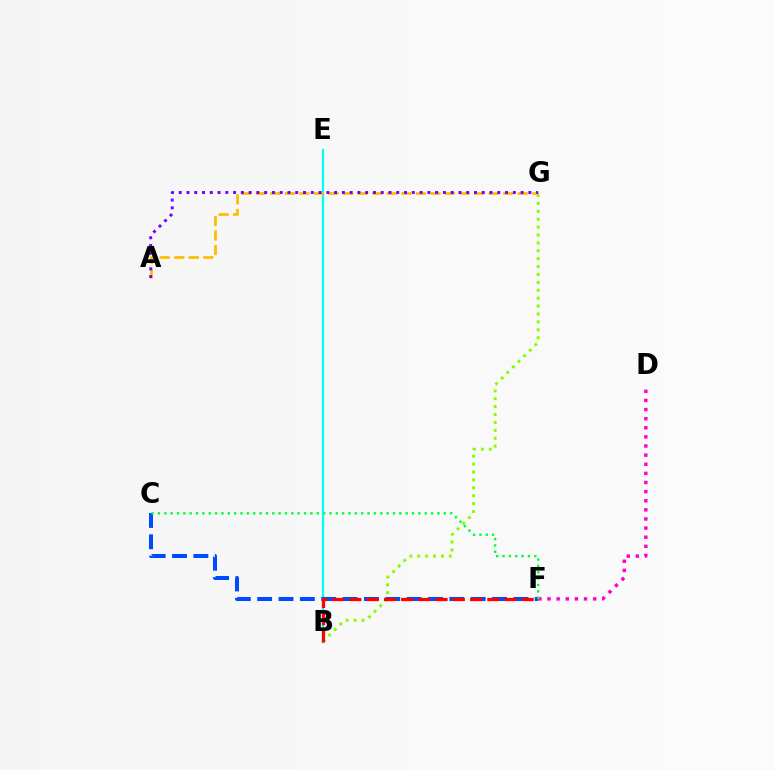{('B', 'E'): [{'color': '#00fff6', 'line_style': 'solid', 'thickness': 1.66}], ('B', 'G'): [{'color': '#84ff00', 'line_style': 'dotted', 'thickness': 2.15}], ('A', 'G'): [{'color': '#ffbd00', 'line_style': 'dashed', 'thickness': 1.98}, {'color': '#7200ff', 'line_style': 'dotted', 'thickness': 2.11}], ('C', 'F'): [{'color': '#004bff', 'line_style': 'dashed', 'thickness': 2.9}, {'color': '#00ff39', 'line_style': 'dotted', 'thickness': 1.73}], ('B', 'F'): [{'color': '#ff0000', 'line_style': 'dashed', 'thickness': 2.34}], ('D', 'F'): [{'color': '#ff00cf', 'line_style': 'dotted', 'thickness': 2.48}]}